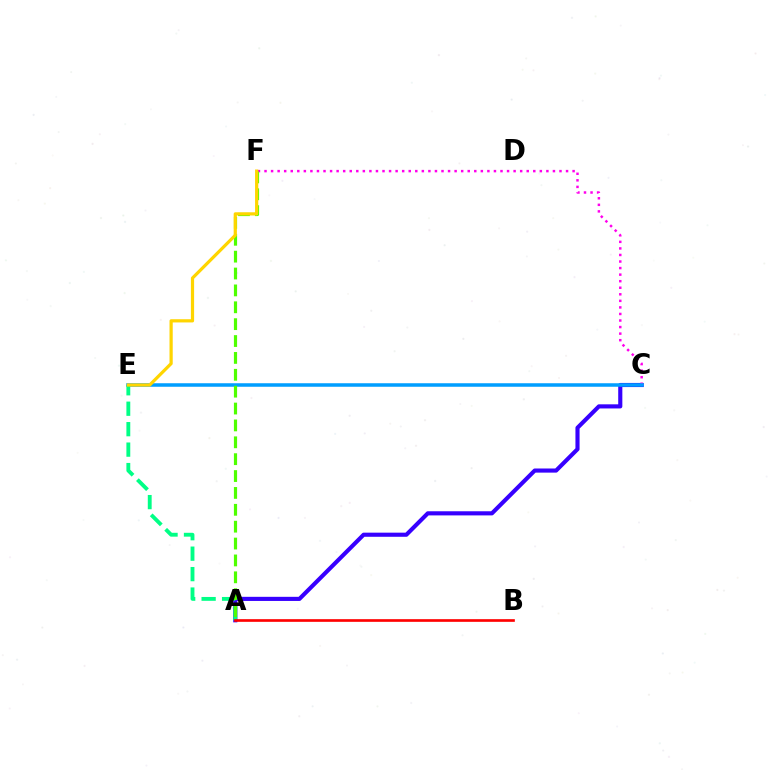{('A', 'C'): [{'color': '#3700ff', 'line_style': 'solid', 'thickness': 2.97}], ('C', 'F'): [{'color': '#ff00ed', 'line_style': 'dotted', 'thickness': 1.78}], ('C', 'E'): [{'color': '#009eff', 'line_style': 'solid', 'thickness': 2.53}], ('A', 'E'): [{'color': '#00ff86', 'line_style': 'dashed', 'thickness': 2.78}], ('A', 'B'): [{'color': '#ff0000', 'line_style': 'solid', 'thickness': 1.92}], ('A', 'F'): [{'color': '#4fff00', 'line_style': 'dashed', 'thickness': 2.29}], ('E', 'F'): [{'color': '#ffd500', 'line_style': 'solid', 'thickness': 2.31}]}